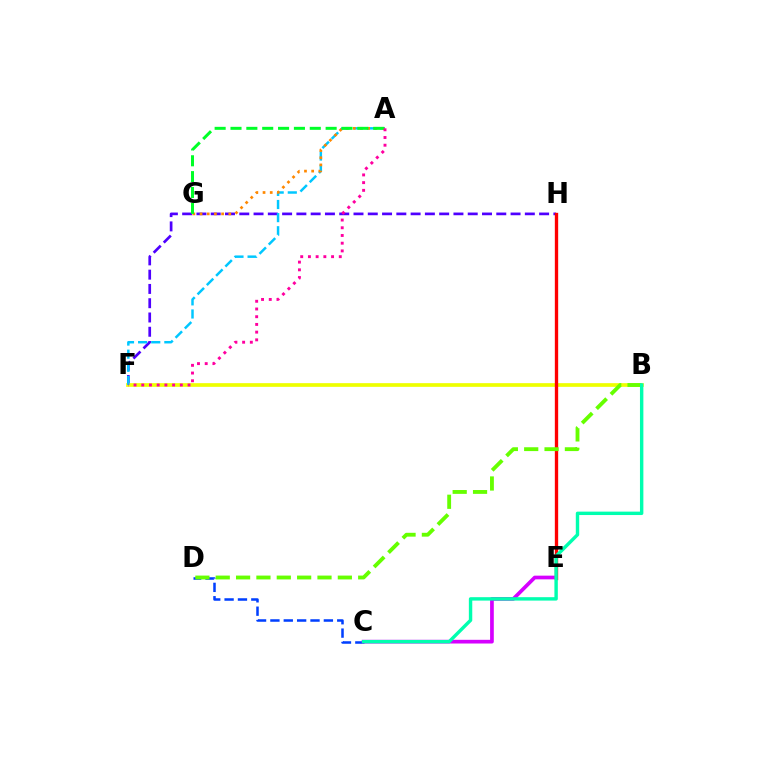{('C', 'D'): [{'color': '#003fff', 'line_style': 'dashed', 'thickness': 1.82}], ('F', 'H'): [{'color': '#4f00ff', 'line_style': 'dashed', 'thickness': 1.94}], ('B', 'F'): [{'color': '#eeff00', 'line_style': 'solid', 'thickness': 2.66}], ('A', 'F'): [{'color': '#00c7ff', 'line_style': 'dashed', 'thickness': 1.78}, {'color': '#ff00a0', 'line_style': 'dotted', 'thickness': 2.1}], ('C', 'E'): [{'color': '#d600ff', 'line_style': 'solid', 'thickness': 2.66}], ('A', 'G'): [{'color': '#ff8800', 'line_style': 'dotted', 'thickness': 1.95}, {'color': '#00ff27', 'line_style': 'dashed', 'thickness': 2.15}], ('E', 'H'): [{'color': '#ff0000', 'line_style': 'solid', 'thickness': 2.4}], ('B', 'D'): [{'color': '#66ff00', 'line_style': 'dashed', 'thickness': 2.76}], ('B', 'C'): [{'color': '#00ffaf', 'line_style': 'solid', 'thickness': 2.45}]}